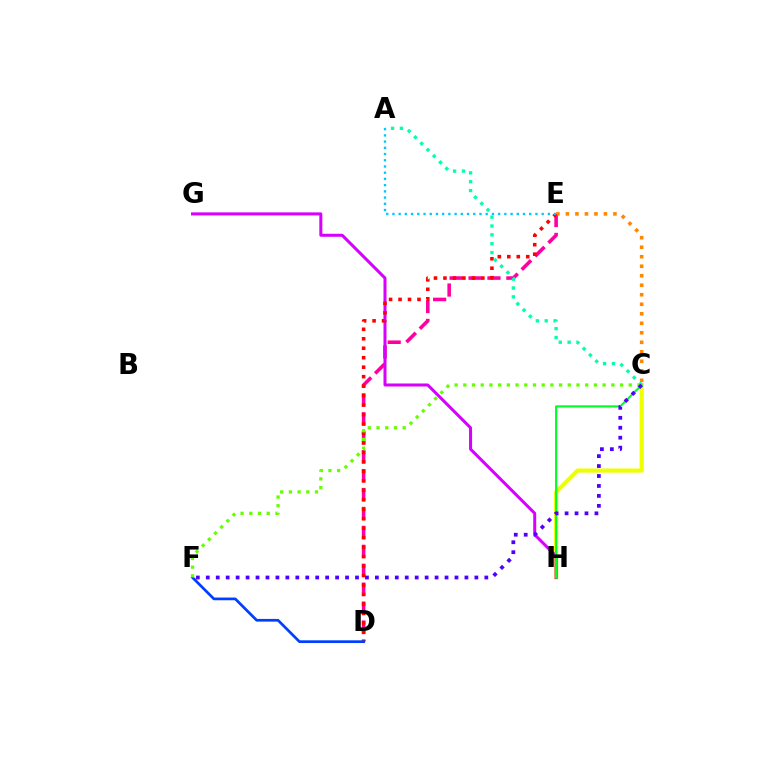{('D', 'E'): [{'color': '#ff00a0', 'line_style': 'dashed', 'thickness': 2.57}, {'color': '#ff0000', 'line_style': 'dotted', 'thickness': 2.57}], ('C', 'E'): [{'color': '#ff8800', 'line_style': 'dotted', 'thickness': 2.58}], ('C', 'H'): [{'color': '#eeff00', 'line_style': 'solid', 'thickness': 2.99}, {'color': '#00ff27', 'line_style': 'solid', 'thickness': 1.53}], ('G', 'H'): [{'color': '#d600ff', 'line_style': 'solid', 'thickness': 2.17}], ('A', 'E'): [{'color': '#00c7ff', 'line_style': 'dotted', 'thickness': 1.69}], ('D', 'F'): [{'color': '#003fff', 'line_style': 'solid', 'thickness': 1.95}], ('A', 'C'): [{'color': '#00ffaf', 'line_style': 'dotted', 'thickness': 2.41}], ('C', 'F'): [{'color': '#66ff00', 'line_style': 'dotted', 'thickness': 2.37}, {'color': '#4f00ff', 'line_style': 'dotted', 'thickness': 2.7}]}